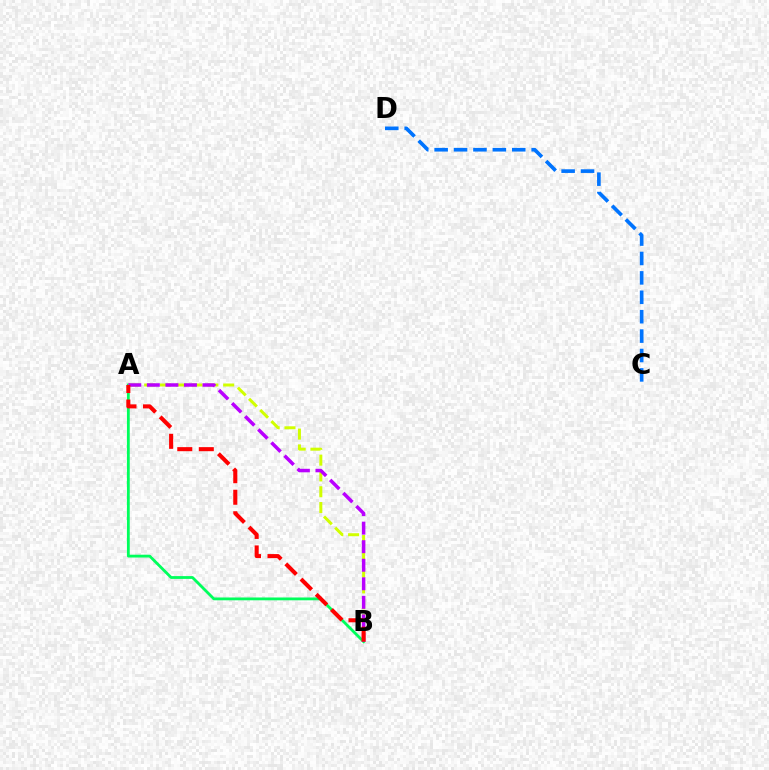{('A', 'B'): [{'color': '#00ff5c', 'line_style': 'solid', 'thickness': 2.02}, {'color': '#d1ff00', 'line_style': 'dashed', 'thickness': 2.15}, {'color': '#b900ff', 'line_style': 'dashed', 'thickness': 2.52}, {'color': '#ff0000', 'line_style': 'dashed', 'thickness': 2.92}], ('C', 'D'): [{'color': '#0074ff', 'line_style': 'dashed', 'thickness': 2.64}]}